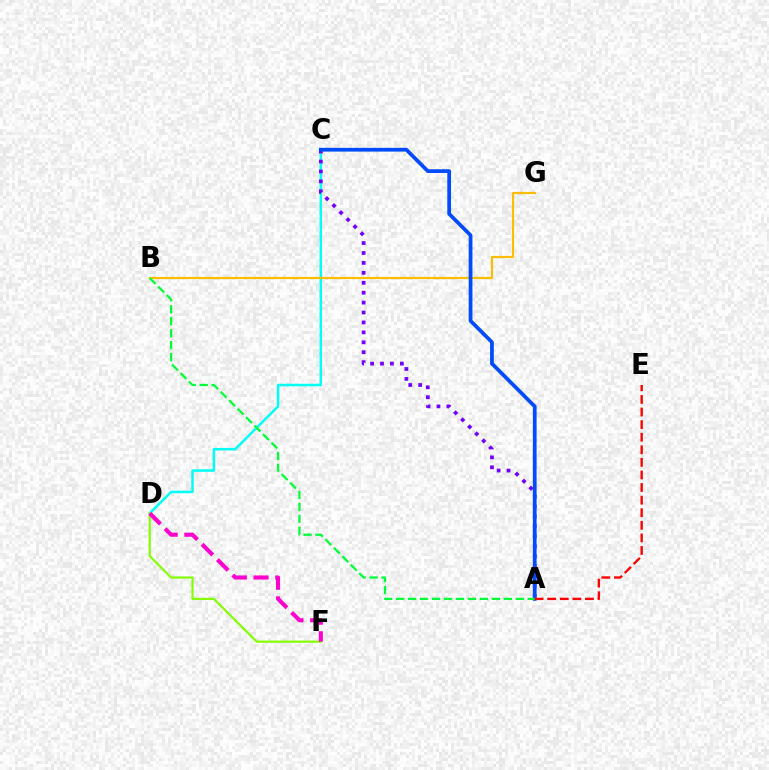{('C', 'D'): [{'color': '#00fff6', 'line_style': 'solid', 'thickness': 1.79}], ('D', 'F'): [{'color': '#84ff00', 'line_style': 'solid', 'thickness': 1.57}, {'color': '#ff00cf', 'line_style': 'dashed', 'thickness': 2.95}], ('B', 'G'): [{'color': '#ffbd00', 'line_style': 'solid', 'thickness': 1.58}], ('A', 'C'): [{'color': '#7200ff', 'line_style': 'dotted', 'thickness': 2.7}, {'color': '#004bff', 'line_style': 'solid', 'thickness': 2.69}], ('A', 'B'): [{'color': '#00ff39', 'line_style': 'dashed', 'thickness': 1.63}], ('A', 'E'): [{'color': '#ff0000', 'line_style': 'dashed', 'thickness': 1.71}]}